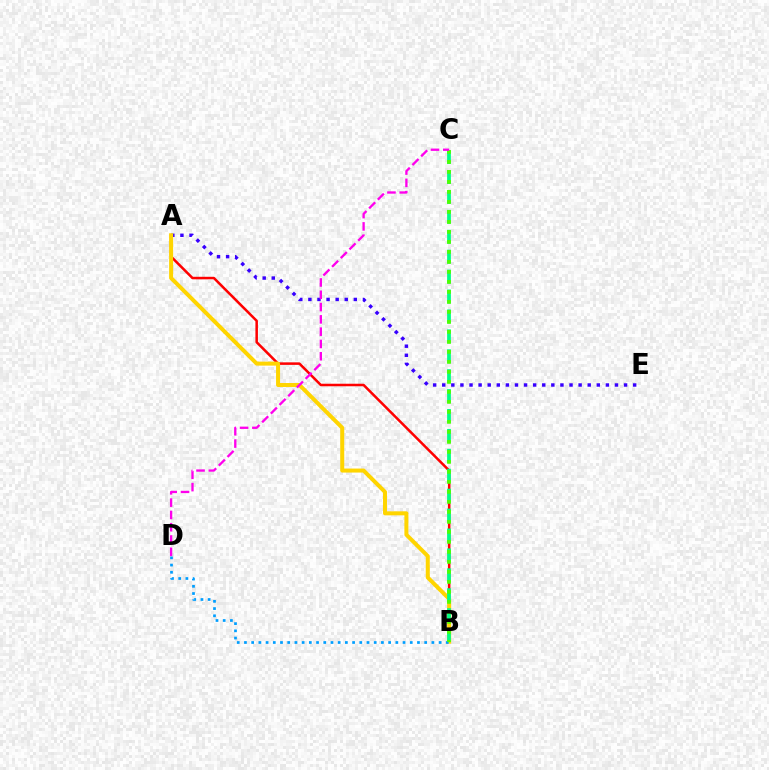{('A', 'E'): [{'color': '#3700ff', 'line_style': 'dotted', 'thickness': 2.47}], ('A', 'B'): [{'color': '#ff0000', 'line_style': 'solid', 'thickness': 1.82}, {'color': '#ffd500', 'line_style': 'solid', 'thickness': 2.88}], ('B', 'C'): [{'color': '#00ff86', 'line_style': 'dashed', 'thickness': 2.71}, {'color': '#4fff00', 'line_style': 'dotted', 'thickness': 2.72}], ('B', 'D'): [{'color': '#009eff', 'line_style': 'dotted', 'thickness': 1.96}], ('C', 'D'): [{'color': '#ff00ed', 'line_style': 'dashed', 'thickness': 1.67}]}